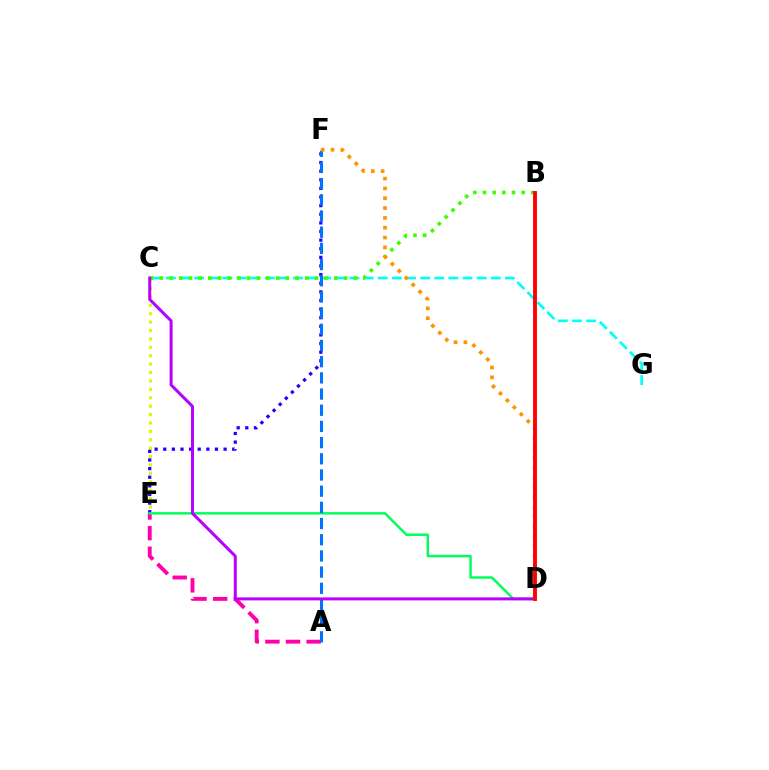{('C', 'G'): [{'color': '#00fff6', 'line_style': 'dashed', 'thickness': 1.92}], ('C', 'E'): [{'color': '#d1ff00', 'line_style': 'dotted', 'thickness': 2.28}], ('A', 'E'): [{'color': '#ff00ac', 'line_style': 'dashed', 'thickness': 2.8}], ('E', 'F'): [{'color': '#2500ff', 'line_style': 'dotted', 'thickness': 2.34}], ('D', 'E'): [{'color': '#00ff5c', 'line_style': 'solid', 'thickness': 1.78}], ('B', 'C'): [{'color': '#3dff00', 'line_style': 'dotted', 'thickness': 2.63}], ('A', 'F'): [{'color': '#0074ff', 'line_style': 'dashed', 'thickness': 2.2}], ('C', 'D'): [{'color': '#b900ff', 'line_style': 'solid', 'thickness': 2.17}], ('D', 'F'): [{'color': '#ff9400', 'line_style': 'dotted', 'thickness': 2.67}], ('B', 'D'): [{'color': '#ff0000', 'line_style': 'solid', 'thickness': 2.77}]}